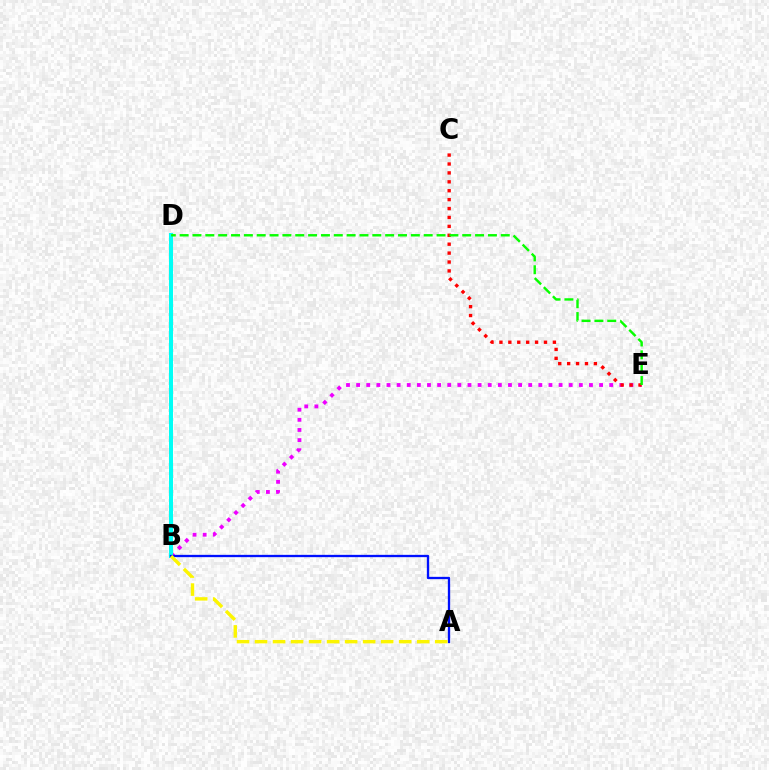{('B', 'E'): [{'color': '#ee00ff', 'line_style': 'dotted', 'thickness': 2.75}], ('B', 'D'): [{'color': '#00fff6', 'line_style': 'solid', 'thickness': 2.89}], ('C', 'E'): [{'color': '#ff0000', 'line_style': 'dotted', 'thickness': 2.42}], ('D', 'E'): [{'color': '#08ff00', 'line_style': 'dashed', 'thickness': 1.74}], ('A', 'B'): [{'color': '#0010ff', 'line_style': 'solid', 'thickness': 1.66}, {'color': '#fcf500', 'line_style': 'dashed', 'thickness': 2.45}]}